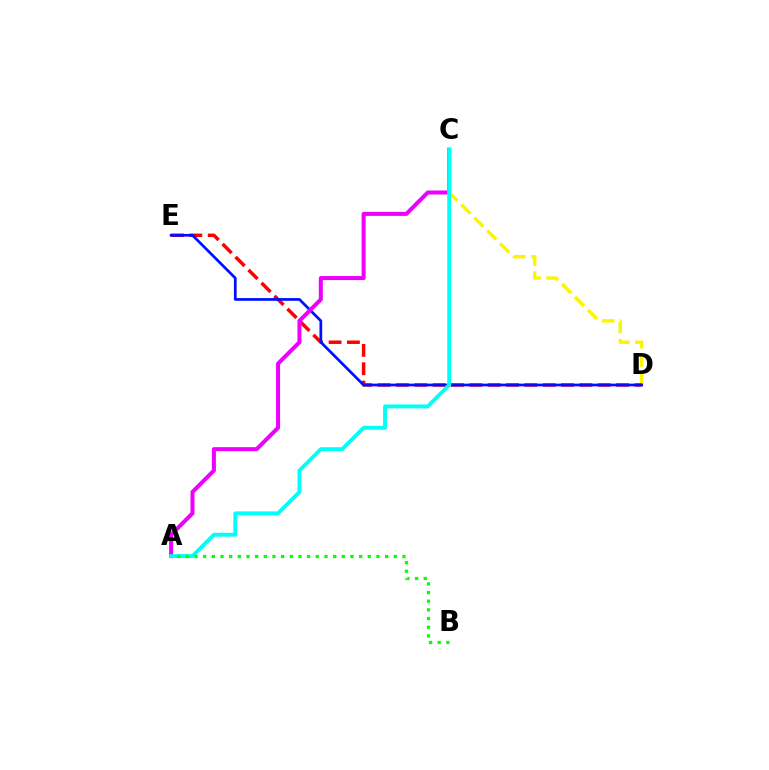{('C', 'D'): [{'color': '#fcf500', 'line_style': 'dashed', 'thickness': 2.48}], ('D', 'E'): [{'color': '#ff0000', 'line_style': 'dashed', 'thickness': 2.49}, {'color': '#0010ff', 'line_style': 'solid', 'thickness': 1.96}], ('A', 'C'): [{'color': '#ee00ff', 'line_style': 'solid', 'thickness': 2.9}, {'color': '#00fff6', 'line_style': 'solid', 'thickness': 2.8}], ('A', 'B'): [{'color': '#08ff00', 'line_style': 'dotted', 'thickness': 2.35}]}